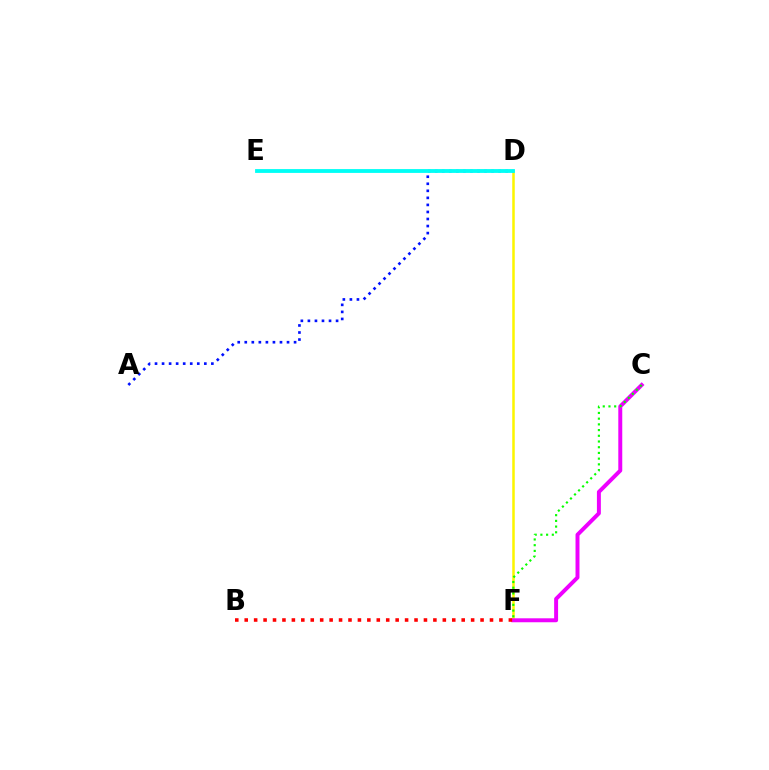{('D', 'F'): [{'color': '#fcf500', 'line_style': 'solid', 'thickness': 1.82}], ('C', 'F'): [{'color': '#ee00ff', 'line_style': 'solid', 'thickness': 2.85}, {'color': '#08ff00', 'line_style': 'dotted', 'thickness': 1.55}], ('A', 'D'): [{'color': '#0010ff', 'line_style': 'dotted', 'thickness': 1.91}], ('D', 'E'): [{'color': '#00fff6', 'line_style': 'solid', 'thickness': 2.75}], ('B', 'F'): [{'color': '#ff0000', 'line_style': 'dotted', 'thickness': 2.56}]}